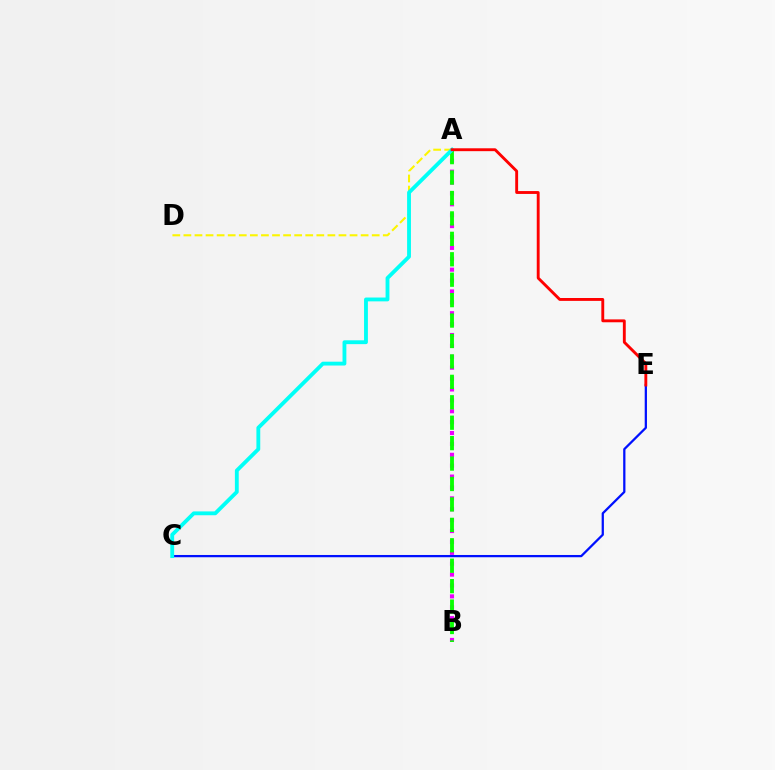{('A', 'B'): [{'color': '#ee00ff', 'line_style': 'dotted', 'thickness': 2.96}, {'color': '#08ff00', 'line_style': 'dashed', 'thickness': 2.78}], ('A', 'D'): [{'color': '#fcf500', 'line_style': 'dashed', 'thickness': 1.5}], ('C', 'E'): [{'color': '#0010ff', 'line_style': 'solid', 'thickness': 1.63}], ('A', 'C'): [{'color': '#00fff6', 'line_style': 'solid', 'thickness': 2.76}], ('A', 'E'): [{'color': '#ff0000', 'line_style': 'solid', 'thickness': 2.07}]}